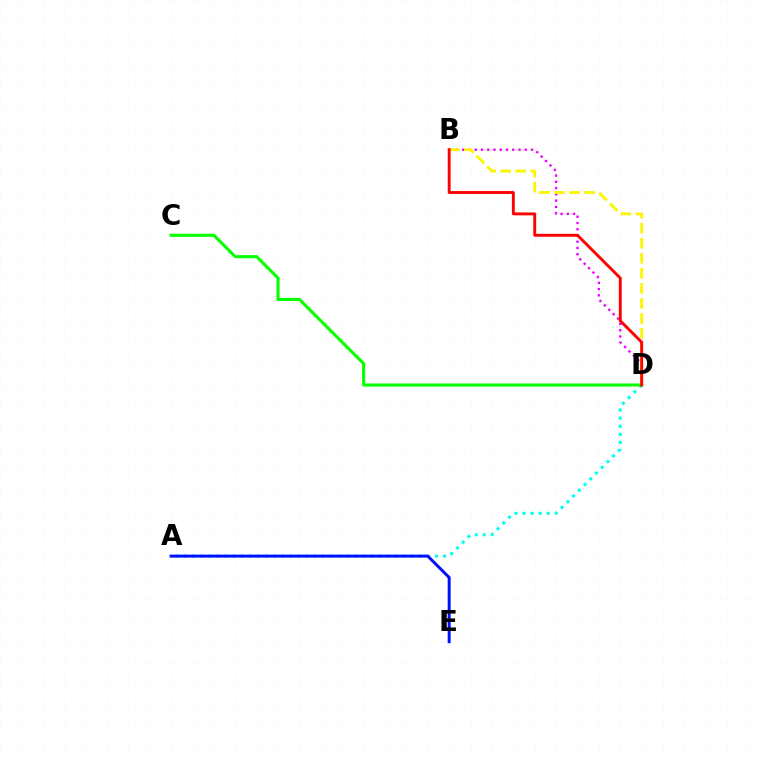{('A', 'D'): [{'color': '#00fff6', 'line_style': 'dotted', 'thickness': 2.2}], ('B', 'D'): [{'color': '#ee00ff', 'line_style': 'dotted', 'thickness': 1.7}, {'color': '#fcf500', 'line_style': 'dashed', 'thickness': 2.04}, {'color': '#ff0000', 'line_style': 'solid', 'thickness': 2.08}], ('A', 'E'): [{'color': '#0010ff', 'line_style': 'solid', 'thickness': 2.15}], ('C', 'D'): [{'color': '#08ff00', 'line_style': 'solid', 'thickness': 2.22}]}